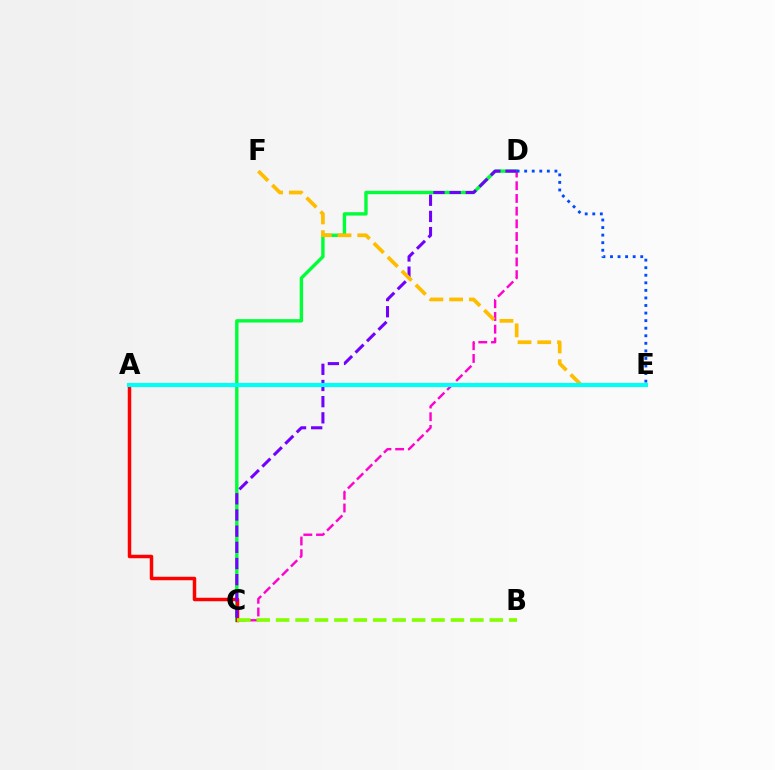{('C', 'D'): [{'color': '#00ff39', 'line_style': 'solid', 'thickness': 2.44}, {'color': '#ff00cf', 'line_style': 'dashed', 'thickness': 1.73}, {'color': '#7200ff', 'line_style': 'dashed', 'thickness': 2.2}], ('A', 'C'): [{'color': '#ff0000', 'line_style': 'solid', 'thickness': 2.5}], ('B', 'C'): [{'color': '#84ff00', 'line_style': 'dashed', 'thickness': 2.64}], ('E', 'F'): [{'color': '#ffbd00', 'line_style': 'dashed', 'thickness': 2.68}], ('A', 'E'): [{'color': '#00fff6', 'line_style': 'solid', 'thickness': 2.97}], ('D', 'E'): [{'color': '#004bff', 'line_style': 'dotted', 'thickness': 2.05}]}